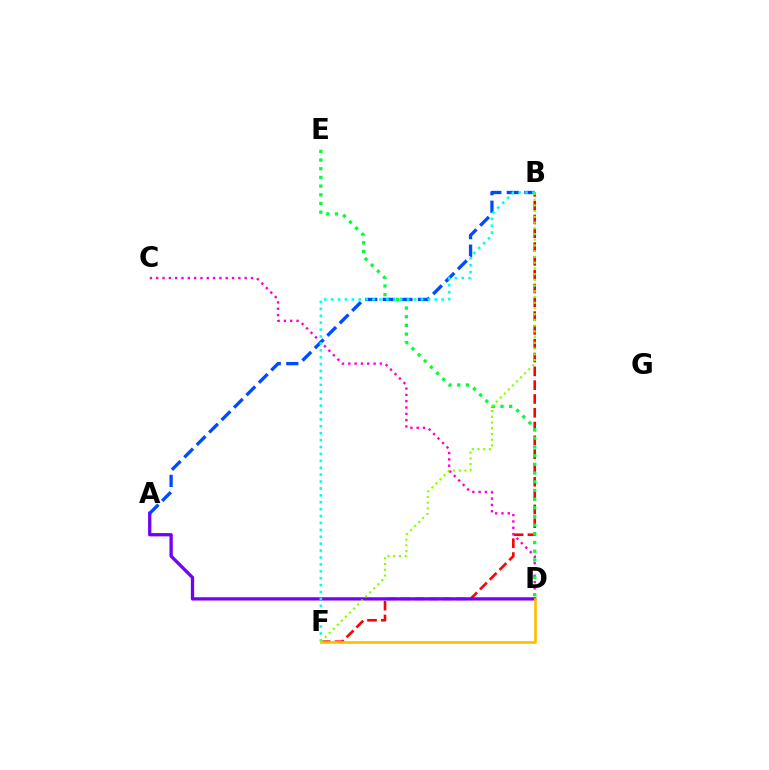{('B', 'F'): [{'color': '#ff0000', 'line_style': 'dashed', 'thickness': 1.88}, {'color': '#00fff6', 'line_style': 'dotted', 'thickness': 1.88}, {'color': '#84ff00', 'line_style': 'dotted', 'thickness': 1.56}], ('C', 'D'): [{'color': '#ff00cf', 'line_style': 'dotted', 'thickness': 1.72}], ('A', 'D'): [{'color': '#7200ff', 'line_style': 'solid', 'thickness': 2.37}], ('D', 'E'): [{'color': '#00ff39', 'line_style': 'dotted', 'thickness': 2.36}], ('A', 'B'): [{'color': '#004bff', 'line_style': 'dashed', 'thickness': 2.39}], ('D', 'F'): [{'color': '#ffbd00', 'line_style': 'solid', 'thickness': 1.91}]}